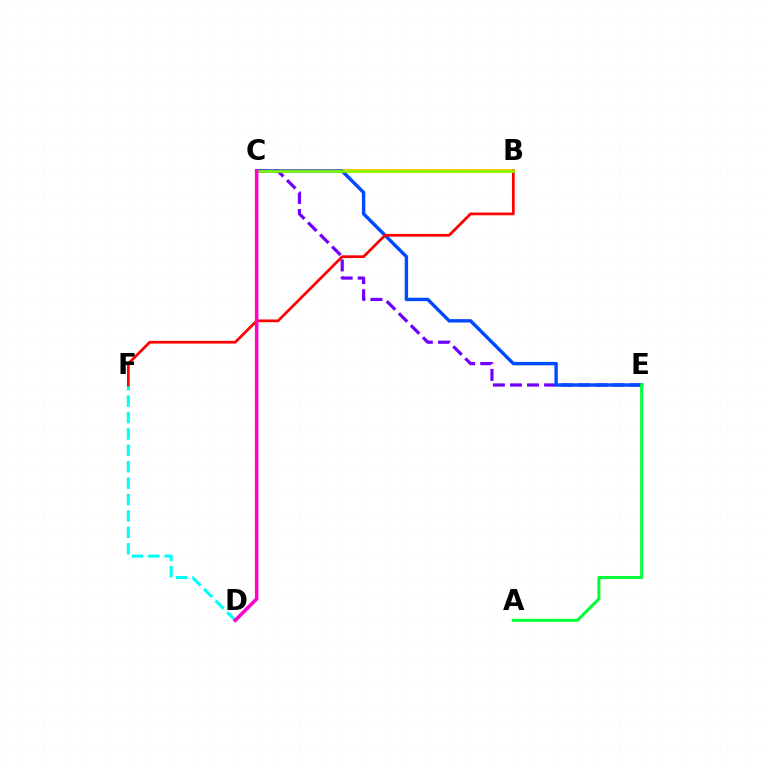{('B', 'C'): [{'color': '#ffbd00', 'line_style': 'solid', 'thickness': 2.7}, {'color': '#84ff00', 'line_style': 'solid', 'thickness': 1.89}], ('C', 'E'): [{'color': '#7200ff', 'line_style': 'dashed', 'thickness': 2.32}, {'color': '#004bff', 'line_style': 'solid', 'thickness': 2.45}], ('A', 'E'): [{'color': '#00ff39', 'line_style': 'solid', 'thickness': 2.19}], ('D', 'F'): [{'color': '#00fff6', 'line_style': 'dashed', 'thickness': 2.23}], ('B', 'F'): [{'color': '#ff0000', 'line_style': 'solid', 'thickness': 1.96}], ('C', 'D'): [{'color': '#ff00cf', 'line_style': 'solid', 'thickness': 2.54}]}